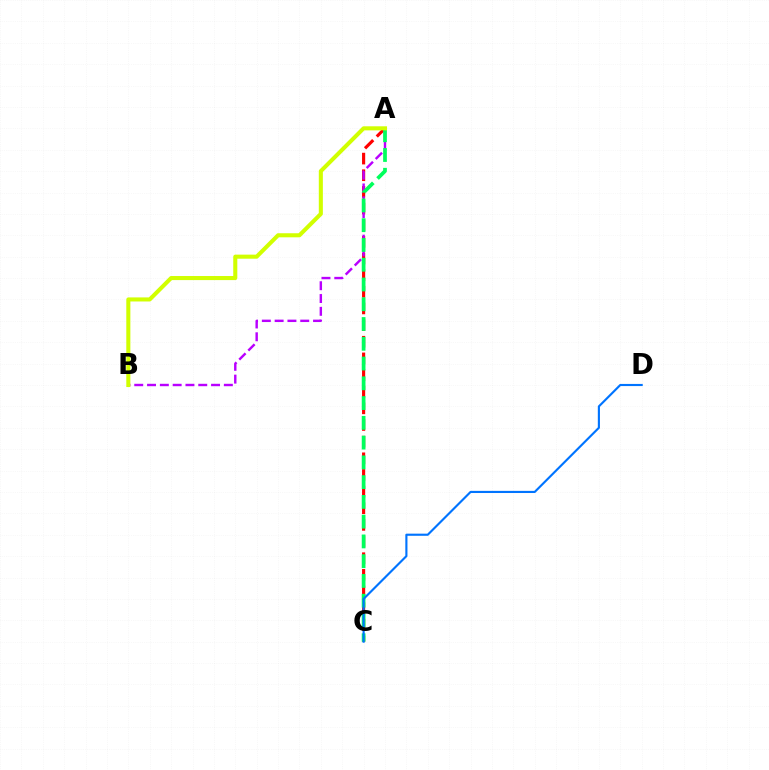{('A', 'C'): [{'color': '#ff0000', 'line_style': 'dashed', 'thickness': 2.26}, {'color': '#00ff5c', 'line_style': 'dashed', 'thickness': 2.68}], ('A', 'B'): [{'color': '#b900ff', 'line_style': 'dashed', 'thickness': 1.74}, {'color': '#d1ff00', 'line_style': 'solid', 'thickness': 2.93}], ('C', 'D'): [{'color': '#0074ff', 'line_style': 'solid', 'thickness': 1.54}]}